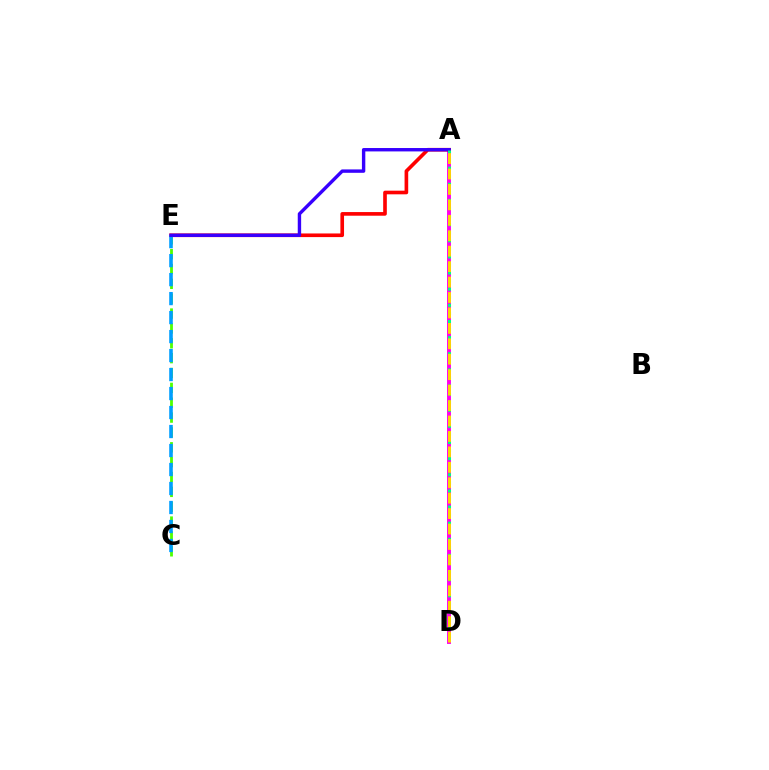{('A', 'D'): [{'color': '#ff00ed', 'line_style': 'solid', 'thickness': 2.81}, {'color': '#00ff86', 'line_style': 'dotted', 'thickness': 2.19}, {'color': '#ffd500', 'line_style': 'dashed', 'thickness': 2.1}], ('C', 'E'): [{'color': '#4fff00', 'line_style': 'dashed', 'thickness': 2.02}, {'color': '#009eff', 'line_style': 'dashed', 'thickness': 2.58}], ('A', 'E'): [{'color': '#ff0000', 'line_style': 'solid', 'thickness': 2.62}, {'color': '#3700ff', 'line_style': 'solid', 'thickness': 2.44}]}